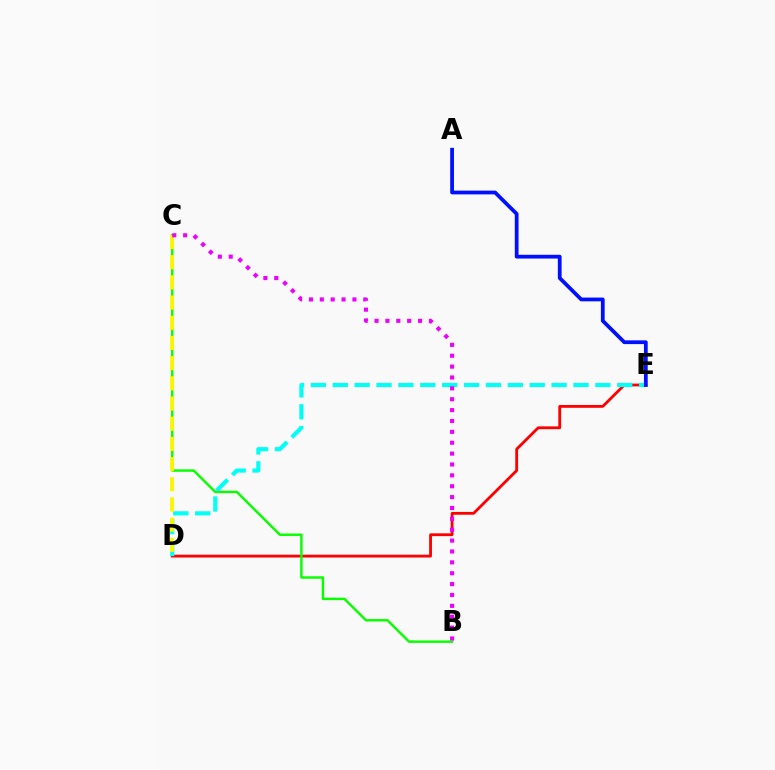{('D', 'E'): [{'color': '#ff0000', 'line_style': 'solid', 'thickness': 2.03}, {'color': '#00fff6', 'line_style': 'dashed', 'thickness': 2.97}], ('B', 'C'): [{'color': '#08ff00', 'line_style': 'solid', 'thickness': 1.75}, {'color': '#ee00ff', 'line_style': 'dotted', 'thickness': 2.95}], ('C', 'D'): [{'color': '#fcf500', 'line_style': 'dashed', 'thickness': 2.74}], ('A', 'E'): [{'color': '#0010ff', 'line_style': 'solid', 'thickness': 2.71}]}